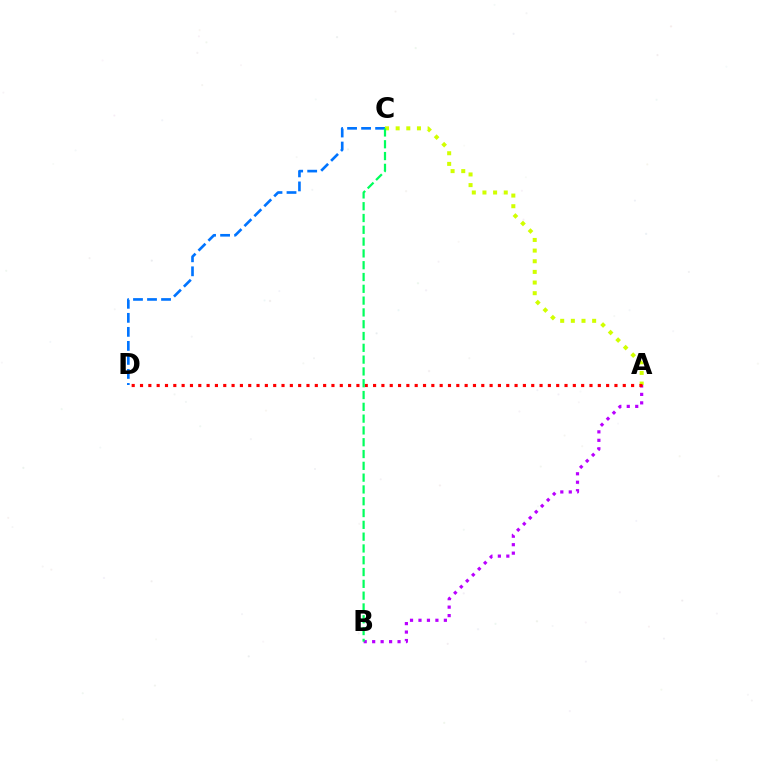{('A', 'B'): [{'color': '#b900ff', 'line_style': 'dotted', 'thickness': 2.3}], ('A', 'C'): [{'color': '#d1ff00', 'line_style': 'dotted', 'thickness': 2.89}], ('A', 'D'): [{'color': '#ff0000', 'line_style': 'dotted', 'thickness': 2.26}], ('C', 'D'): [{'color': '#0074ff', 'line_style': 'dashed', 'thickness': 1.91}], ('B', 'C'): [{'color': '#00ff5c', 'line_style': 'dashed', 'thickness': 1.6}]}